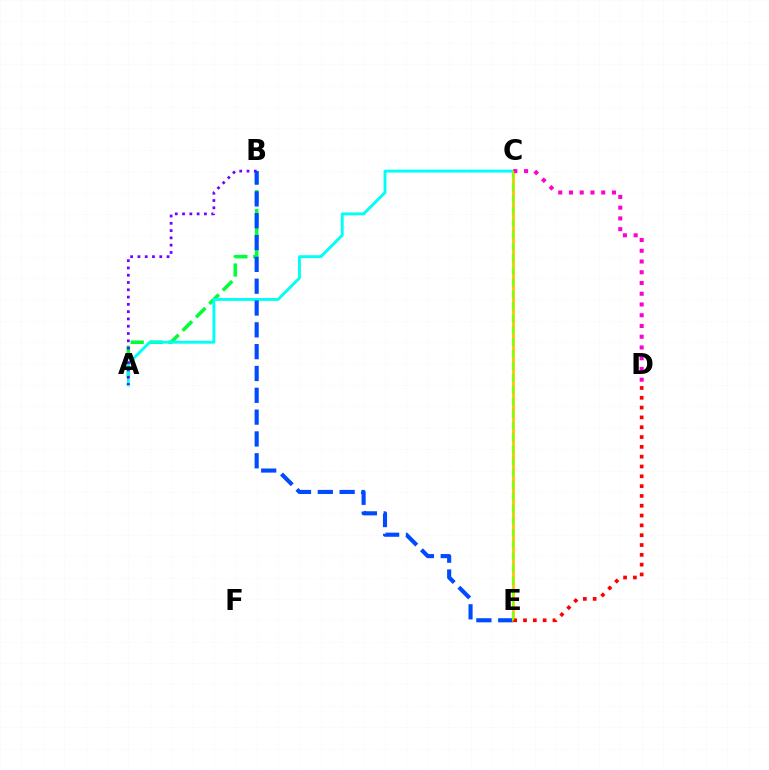{('A', 'B'): [{'color': '#00ff39', 'line_style': 'dashed', 'thickness': 2.57}, {'color': '#7200ff', 'line_style': 'dotted', 'thickness': 1.98}], ('A', 'C'): [{'color': '#00fff6', 'line_style': 'solid', 'thickness': 2.09}], ('B', 'E'): [{'color': '#004bff', 'line_style': 'dashed', 'thickness': 2.96}], ('C', 'E'): [{'color': '#ffbd00', 'line_style': 'solid', 'thickness': 1.91}, {'color': '#84ff00', 'line_style': 'dashed', 'thickness': 1.62}], ('C', 'D'): [{'color': '#ff00cf', 'line_style': 'dotted', 'thickness': 2.92}], ('D', 'E'): [{'color': '#ff0000', 'line_style': 'dotted', 'thickness': 2.67}]}